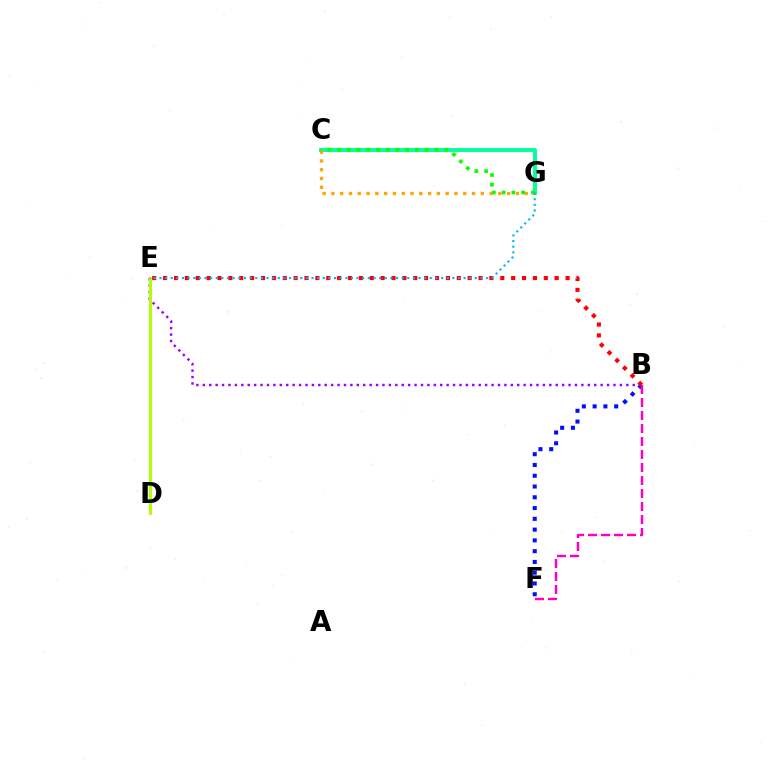{('C', 'G'): [{'color': '#00ff9d', 'line_style': 'solid', 'thickness': 2.8}, {'color': '#ffa500', 'line_style': 'dotted', 'thickness': 2.39}, {'color': '#08ff00', 'line_style': 'dotted', 'thickness': 2.65}], ('B', 'E'): [{'color': '#9b00ff', 'line_style': 'dotted', 'thickness': 1.74}, {'color': '#ff0000', 'line_style': 'dotted', 'thickness': 2.96}], ('B', 'F'): [{'color': '#0010ff', 'line_style': 'dotted', 'thickness': 2.93}, {'color': '#ff00bd', 'line_style': 'dashed', 'thickness': 1.77}], ('D', 'E'): [{'color': '#b3ff00', 'line_style': 'solid', 'thickness': 2.13}], ('E', 'G'): [{'color': '#00b5ff', 'line_style': 'dotted', 'thickness': 1.53}]}